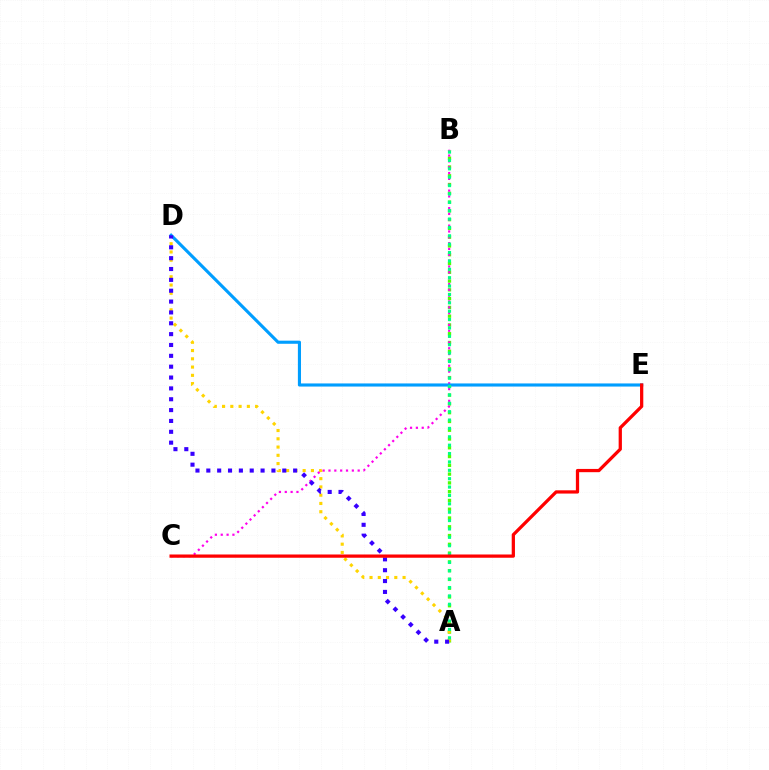{('A', 'B'): [{'color': '#4fff00', 'line_style': 'dotted', 'thickness': 2.38}, {'color': '#00ff86', 'line_style': 'dotted', 'thickness': 2.28}], ('A', 'D'): [{'color': '#ffd500', 'line_style': 'dotted', 'thickness': 2.25}, {'color': '#3700ff', 'line_style': 'dotted', 'thickness': 2.95}], ('B', 'C'): [{'color': '#ff00ed', 'line_style': 'dotted', 'thickness': 1.59}], ('D', 'E'): [{'color': '#009eff', 'line_style': 'solid', 'thickness': 2.25}], ('C', 'E'): [{'color': '#ff0000', 'line_style': 'solid', 'thickness': 2.34}]}